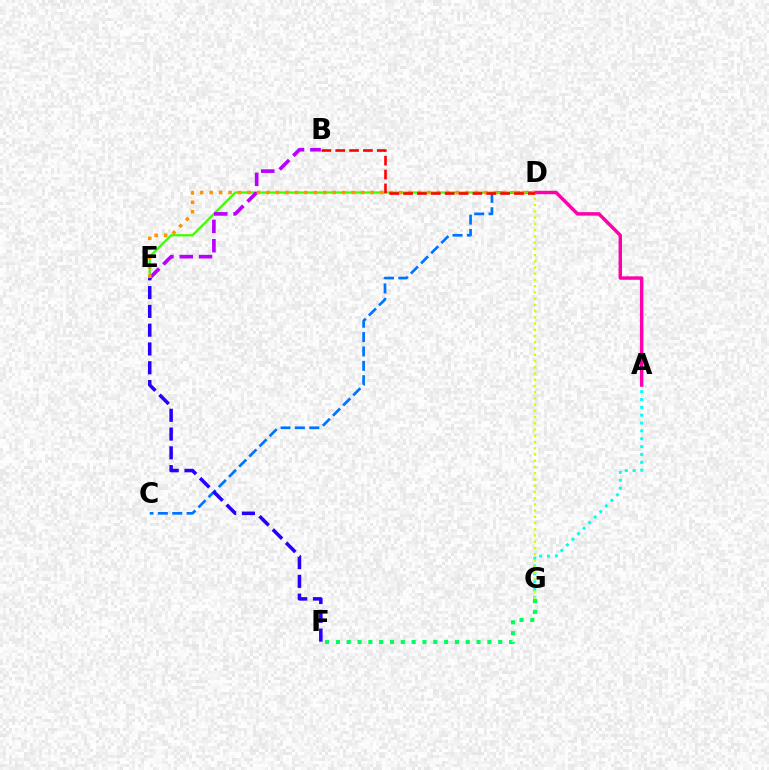{('C', 'D'): [{'color': '#0074ff', 'line_style': 'dashed', 'thickness': 1.95}], ('A', 'G'): [{'color': '#00fff6', 'line_style': 'dotted', 'thickness': 2.14}], ('F', 'G'): [{'color': '#00ff5c', 'line_style': 'dotted', 'thickness': 2.94}], ('D', 'E'): [{'color': '#3dff00', 'line_style': 'solid', 'thickness': 1.63}, {'color': '#ff9400', 'line_style': 'dotted', 'thickness': 2.57}], ('A', 'D'): [{'color': '#ff00ac', 'line_style': 'solid', 'thickness': 2.49}], ('D', 'G'): [{'color': '#d1ff00', 'line_style': 'dotted', 'thickness': 1.69}], ('B', 'E'): [{'color': '#b900ff', 'line_style': 'dashed', 'thickness': 2.62}], ('B', 'D'): [{'color': '#ff0000', 'line_style': 'dashed', 'thickness': 1.88}], ('E', 'F'): [{'color': '#2500ff', 'line_style': 'dashed', 'thickness': 2.55}]}